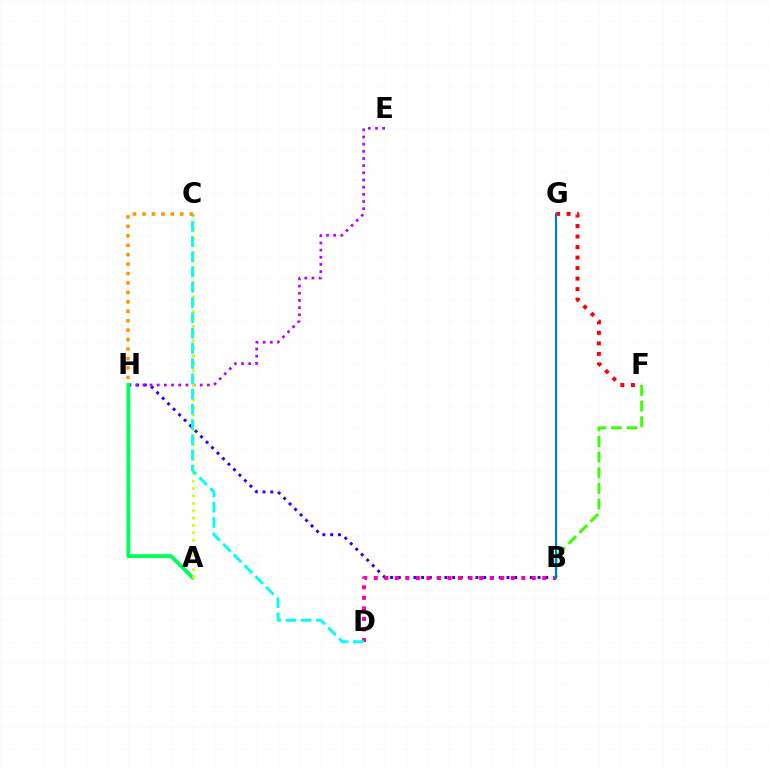{('B', 'H'): [{'color': '#2500ff', 'line_style': 'dotted', 'thickness': 2.11}], ('B', 'D'): [{'color': '#ff00ac', 'line_style': 'dotted', 'thickness': 2.86}], ('E', 'H'): [{'color': '#b900ff', 'line_style': 'dotted', 'thickness': 1.95}], ('B', 'F'): [{'color': '#3dff00', 'line_style': 'dashed', 'thickness': 2.12}], ('F', 'G'): [{'color': '#ff0000', 'line_style': 'dotted', 'thickness': 2.86}], ('A', 'H'): [{'color': '#00ff5c', 'line_style': 'solid', 'thickness': 2.77}], ('A', 'C'): [{'color': '#d1ff00', 'line_style': 'dotted', 'thickness': 2.0}], ('B', 'G'): [{'color': '#0074ff', 'line_style': 'solid', 'thickness': 1.51}], ('C', 'D'): [{'color': '#00fff6', 'line_style': 'dashed', 'thickness': 2.07}], ('C', 'H'): [{'color': '#ff9400', 'line_style': 'dotted', 'thickness': 2.57}]}